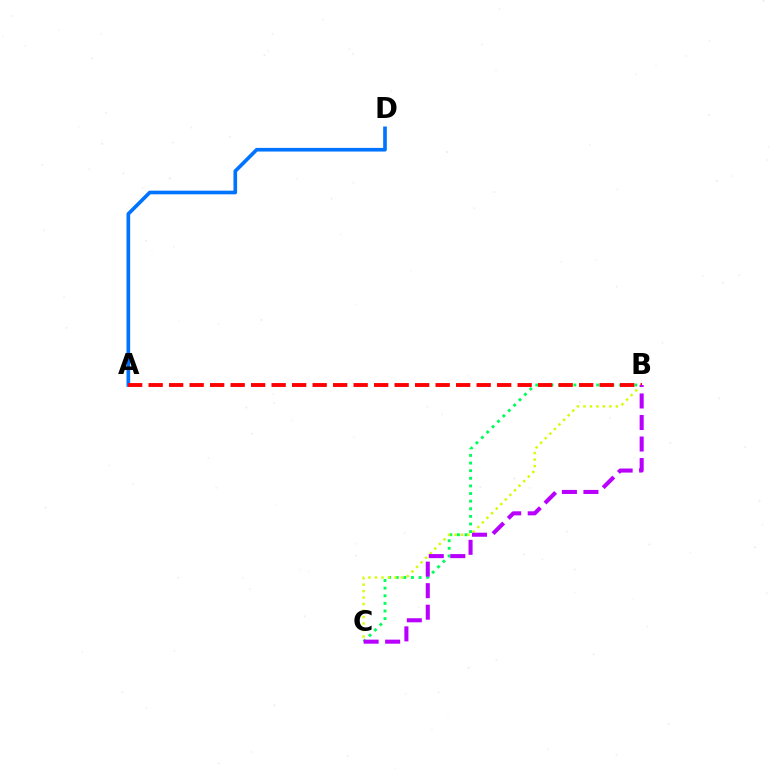{('B', 'C'): [{'color': '#00ff5c', 'line_style': 'dotted', 'thickness': 2.07}, {'color': '#d1ff00', 'line_style': 'dotted', 'thickness': 1.76}, {'color': '#b900ff', 'line_style': 'dashed', 'thickness': 2.92}], ('A', 'D'): [{'color': '#0074ff', 'line_style': 'solid', 'thickness': 2.63}], ('A', 'B'): [{'color': '#ff0000', 'line_style': 'dashed', 'thickness': 2.78}]}